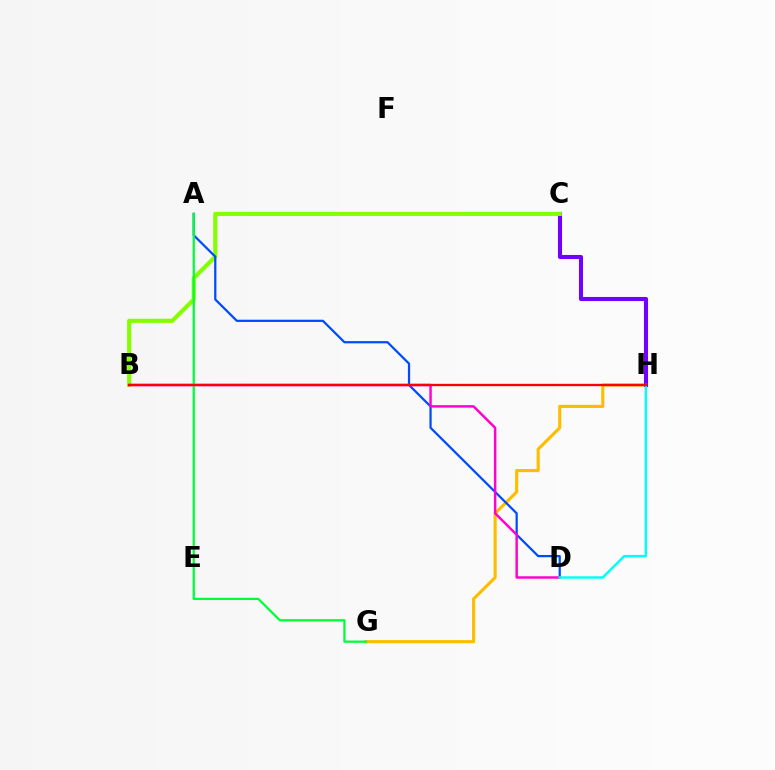{('G', 'H'): [{'color': '#ffbd00', 'line_style': 'solid', 'thickness': 2.25}], ('C', 'H'): [{'color': '#7200ff', 'line_style': 'solid', 'thickness': 2.94}], ('B', 'C'): [{'color': '#84ff00', 'line_style': 'solid', 'thickness': 2.98}], ('A', 'D'): [{'color': '#004bff', 'line_style': 'solid', 'thickness': 1.61}], ('B', 'D'): [{'color': '#ff00cf', 'line_style': 'solid', 'thickness': 1.77}], ('A', 'G'): [{'color': '#00ff39', 'line_style': 'solid', 'thickness': 1.63}], ('D', 'H'): [{'color': '#00fff6', 'line_style': 'solid', 'thickness': 1.76}], ('B', 'H'): [{'color': '#ff0000', 'line_style': 'solid', 'thickness': 1.68}]}